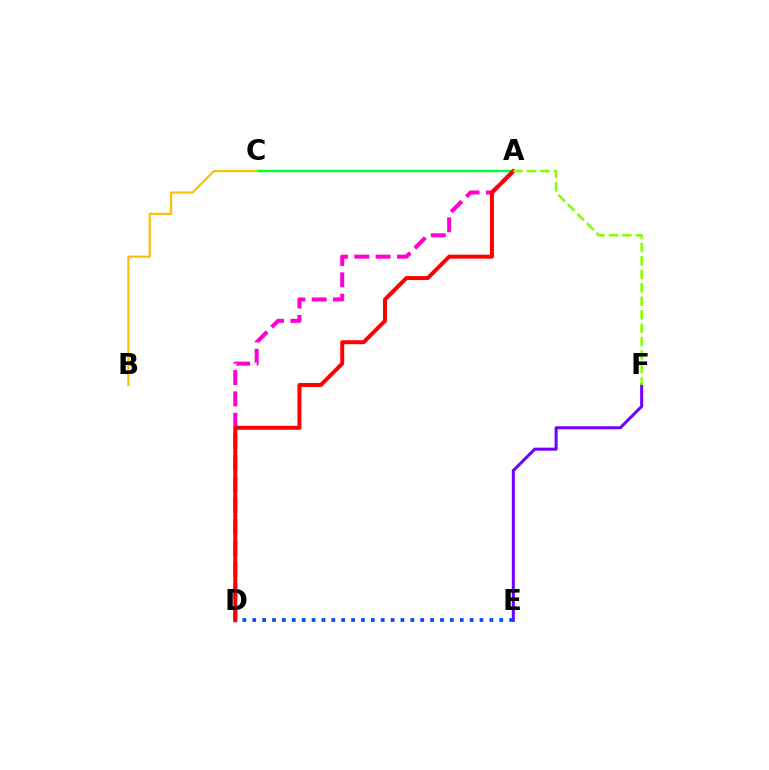{('A', 'D'): [{'color': '#ff00cf', 'line_style': 'dashed', 'thickness': 2.9}, {'color': '#ff0000', 'line_style': 'solid', 'thickness': 2.86}], ('E', 'F'): [{'color': '#7200ff', 'line_style': 'solid', 'thickness': 2.19}], ('A', 'C'): [{'color': '#00fff6', 'line_style': 'dashed', 'thickness': 1.53}, {'color': '#00ff39', 'line_style': 'solid', 'thickness': 1.73}], ('D', 'E'): [{'color': '#004bff', 'line_style': 'dotted', 'thickness': 2.68}], ('A', 'F'): [{'color': '#84ff00', 'line_style': 'dashed', 'thickness': 1.83}], ('B', 'C'): [{'color': '#ffbd00', 'line_style': 'solid', 'thickness': 1.54}]}